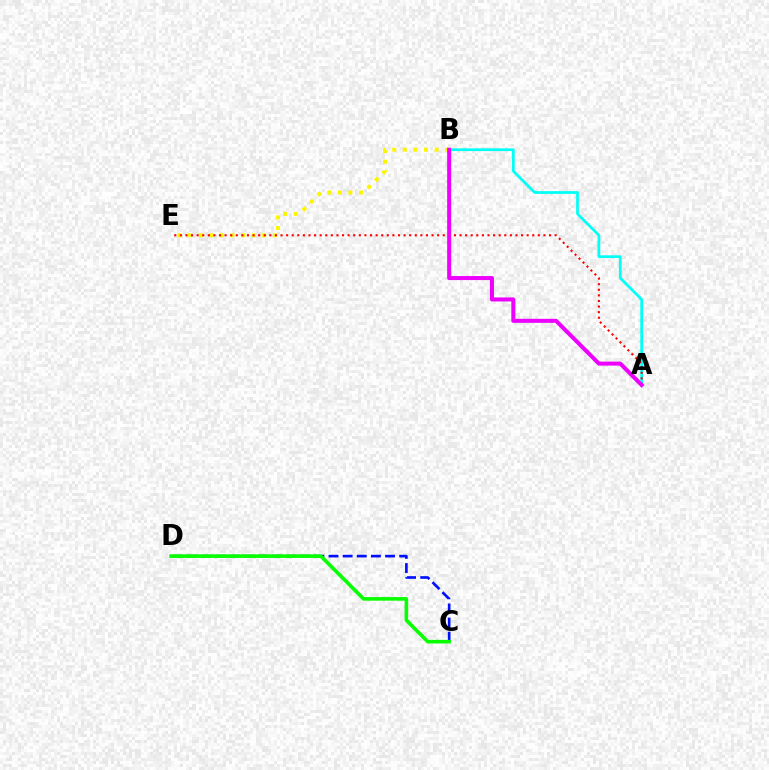{('B', 'E'): [{'color': '#fcf500', 'line_style': 'dotted', 'thickness': 2.88}], ('C', 'D'): [{'color': '#0010ff', 'line_style': 'dashed', 'thickness': 1.92}, {'color': '#08ff00', 'line_style': 'solid', 'thickness': 2.59}], ('A', 'B'): [{'color': '#00fff6', 'line_style': 'solid', 'thickness': 1.96}, {'color': '#ee00ff', 'line_style': 'solid', 'thickness': 2.9}], ('A', 'E'): [{'color': '#ff0000', 'line_style': 'dotted', 'thickness': 1.52}]}